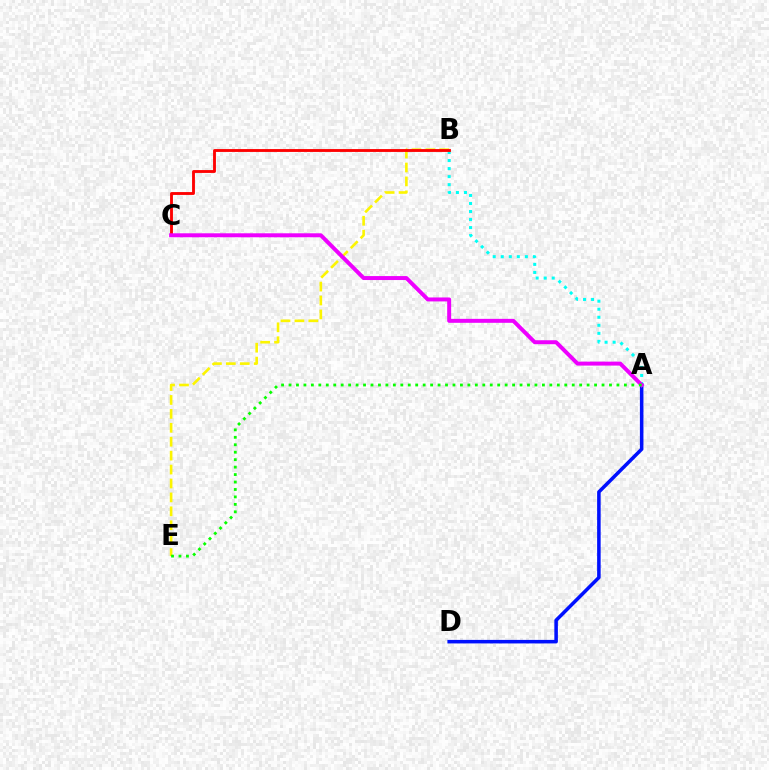{('A', 'B'): [{'color': '#00fff6', 'line_style': 'dotted', 'thickness': 2.18}], ('B', 'E'): [{'color': '#fcf500', 'line_style': 'dashed', 'thickness': 1.89}], ('B', 'C'): [{'color': '#ff0000', 'line_style': 'solid', 'thickness': 2.06}], ('A', 'D'): [{'color': '#0010ff', 'line_style': 'solid', 'thickness': 2.54}], ('A', 'C'): [{'color': '#ee00ff', 'line_style': 'solid', 'thickness': 2.85}], ('A', 'E'): [{'color': '#08ff00', 'line_style': 'dotted', 'thickness': 2.02}]}